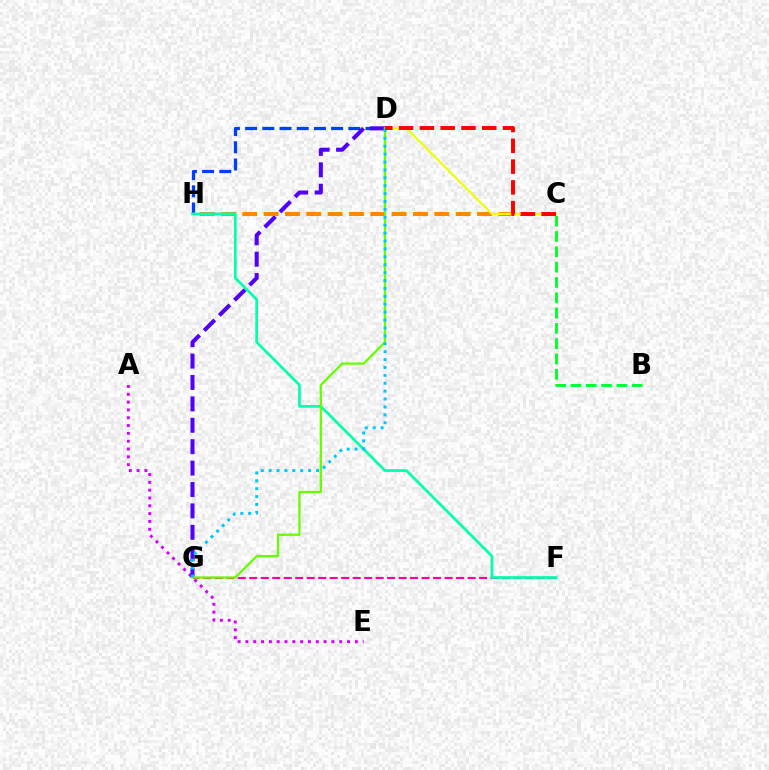{('A', 'E'): [{'color': '#d600ff', 'line_style': 'dotted', 'thickness': 2.12}], ('B', 'C'): [{'color': '#00ff27', 'line_style': 'dashed', 'thickness': 2.08}], ('D', 'H'): [{'color': '#003fff', 'line_style': 'dashed', 'thickness': 2.34}], ('D', 'G'): [{'color': '#4f00ff', 'line_style': 'dashed', 'thickness': 2.91}, {'color': '#66ff00', 'line_style': 'solid', 'thickness': 1.65}, {'color': '#00c7ff', 'line_style': 'dotted', 'thickness': 2.15}], ('C', 'H'): [{'color': '#ff8800', 'line_style': 'dashed', 'thickness': 2.9}], ('C', 'D'): [{'color': '#eeff00', 'line_style': 'solid', 'thickness': 1.52}, {'color': '#ff0000', 'line_style': 'dashed', 'thickness': 2.82}], ('F', 'G'): [{'color': '#ff00a0', 'line_style': 'dashed', 'thickness': 1.56}], ('F', 'H'): [{'color': '#00ffaf', 'line_style': 'solid', 'thickness': 1.95}]}